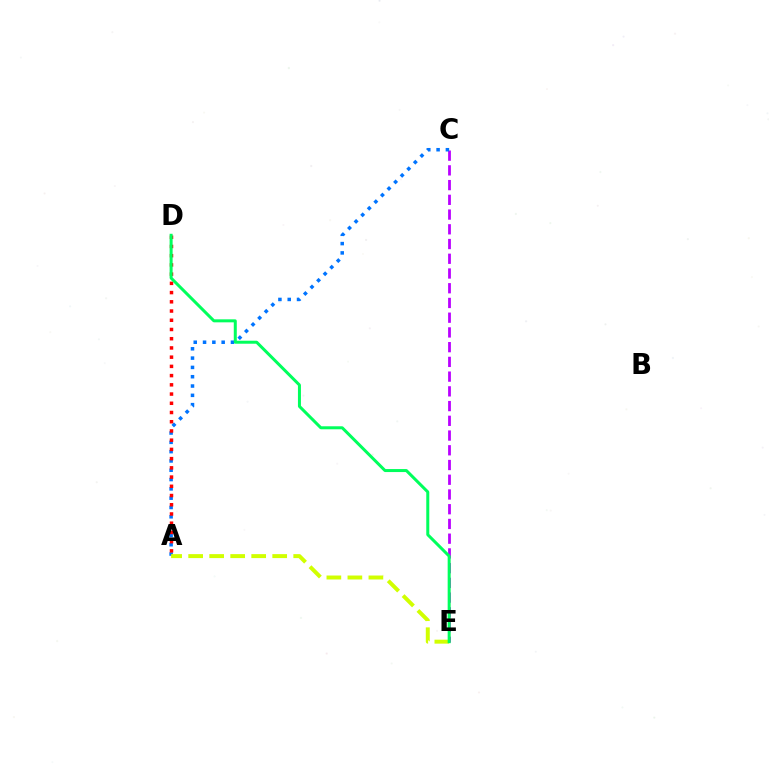{('C', 'E'): [{'color': '#b900ff', 'line_style': 'dashed', 'thickness': 2.0}], ('A', 'C'): [{'color': '#0074ff', 'line_style': 'dotted', 'thickness': 2.53}], ('A', 'E'): [{'color': '#d1ff00', 'line_style': 'dashed', 'thickness': 2.85}], ('A', 'D'): [{'color': '#ff0000', 'line_style': 'dotted', 'thickness': 2.51}], ('D', 'E'): [{'color': '#00ff5c', 'line_style': 'solid', 'thickness': 2.16}]}